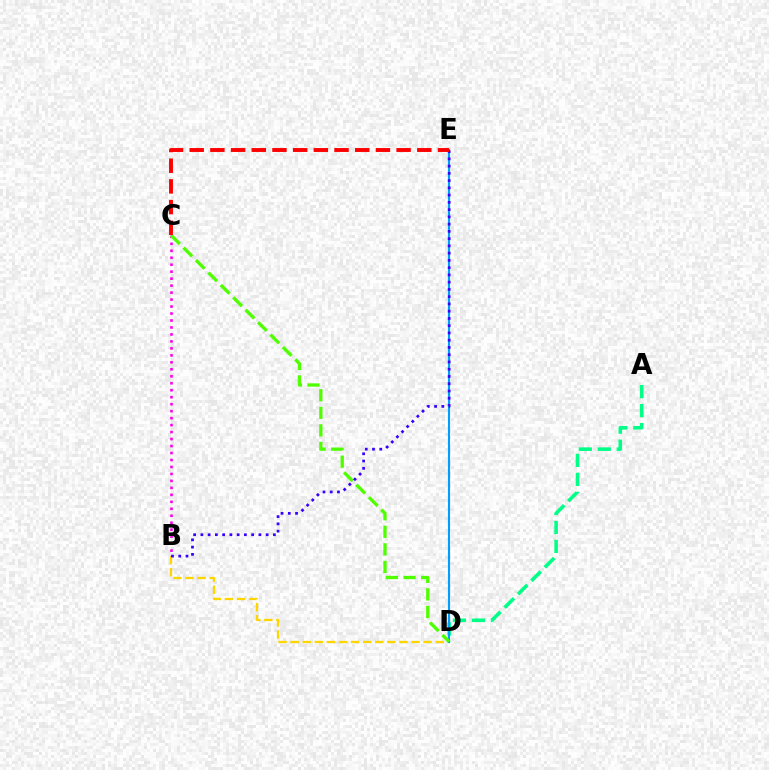{('A', 'D'): [{'color': '#00ff86', 'line_style': 'dashed', 'thickness': 2.58}], ('B', 'D'): [{'color': '#ffd500', 'line_style': 'dashed', 'thickness': 1.64}], ('D', 'E'): [{'color': '#009eff', 'line_style': 'solid', 'thickness': 1.53}], ('B', 'C'): [{'color': '#ff00ed', 'line_style': 'dotted', 'thickness': 1.89}], ('C', 'D'): [{'color': '#4fff00', 'line_style': 'dashed', 'thickness': 2.39}], ('B', 'E'): [{'color': '#3700ff', 'line_style': 'dotted', 'thickness': 1.97}], ('C', 'E'): [{'color': '#ff0000', 'line_style': 'dashed', 'thickness': 2.81}]}